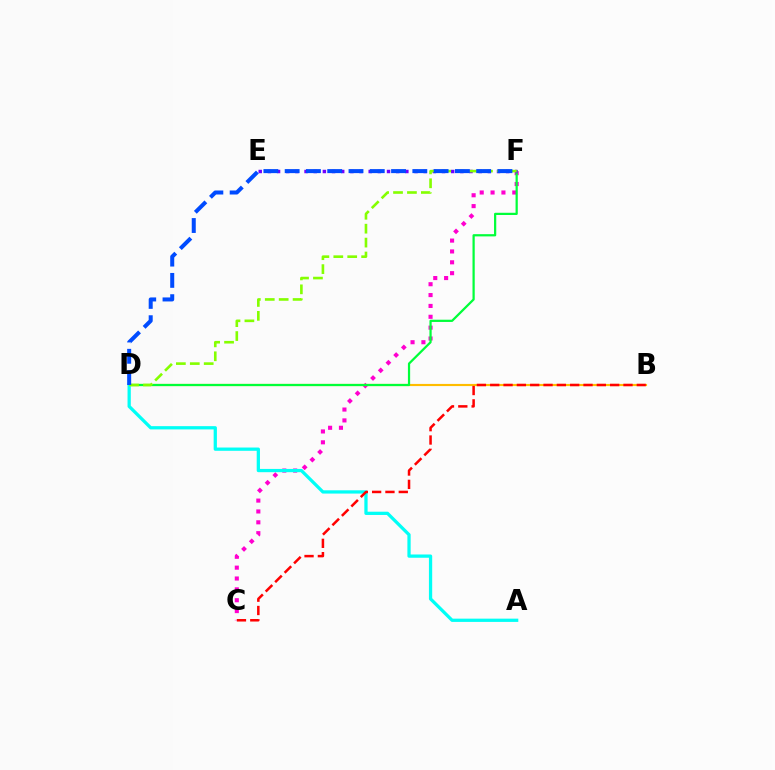{('C', 'F'): [{'color': '#ff00cf', 'line_style': 'dotted', 'thickness': 2.95}], ('B', 'D'): [{'color': '#ffbd00', 'line_style': 'solid', 'thickness': 1.55}], ('D', 'F'): [{'color': '#00ff39', 'line_style': 'solid', 'thickness': 1.6}, {'color': '#84ff00', 'line_style': 'dashed', 'thickness': 1.89}, {'color': '#004bff', 'line_style': 'dashed', 'thickness': 2.89}], ('A', 'D'): [{'color': '#00fff6', 'line_style': 'solid', 'thickness': 2.35}], ('B', 'C'): [{'color': '#ff0000', 'line_style': 'dashed', 'thickness': 1.81}], ('E', 'F'): [{'color': '#7200ff', 'line_style': 'dotted', 'thickness': 2.49}]}